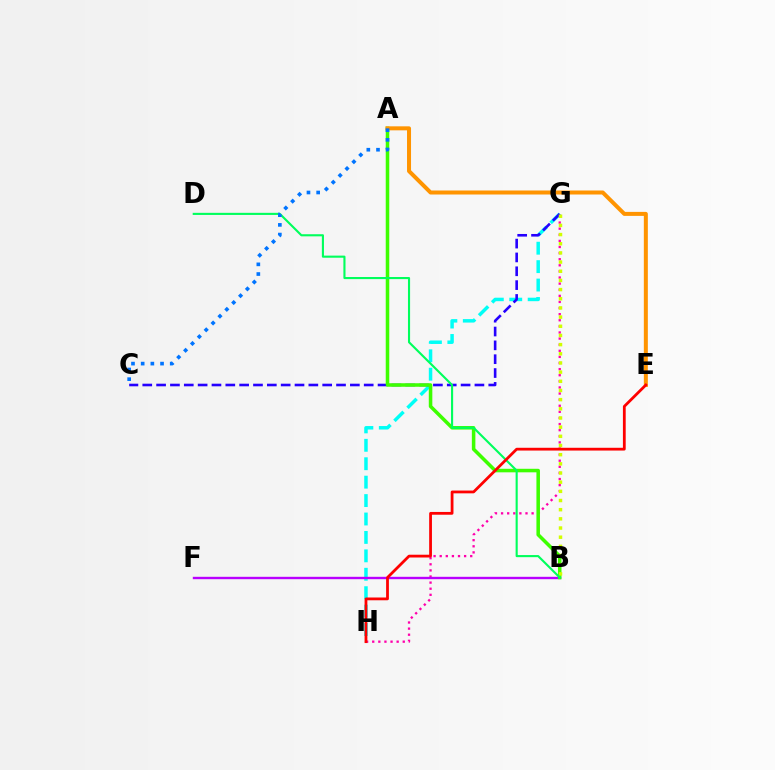{('G', 'H'): [{'color': '#ff00ac', 'line_style': 'dotted', 'thickness': 1.66}, {'color': '#00fff6', 'line_style': 'dashed', 'thickness': 2.5}], ('C', 'G'): [{'color': '#2500ff', 'line_style': 'dashed', 'thickness': 1.88}], ('B', 'F'): [{'color': '#b900ff', 'line_style': 'solid', 'thickness': 1.71}], ('A', 'B'): [{'color': '#3dff00', 'line_style': 'solid', 'thickness': 2.54}], ('B', 'G'): [{'color': '#d1ff00', 'line_style': 'dotted', 'thickness': 2.49}], ('A', 'E'): [{'color': '#ff9400', 'line_style': 'solid', 'thickness': 2.88}], ('B', 'D'): [{'color': '#00ff5c', 'line_style': 'solid', 'thickness': 1.52}], ('E', 'H'): [{'color': '#ff0000', 'line_style': 'solid', 'thickness': 2.0}], ('A', 'C'): [{'color': '#0074ff', 'line_style': 'dotted', 'thickness': 2.63}]}